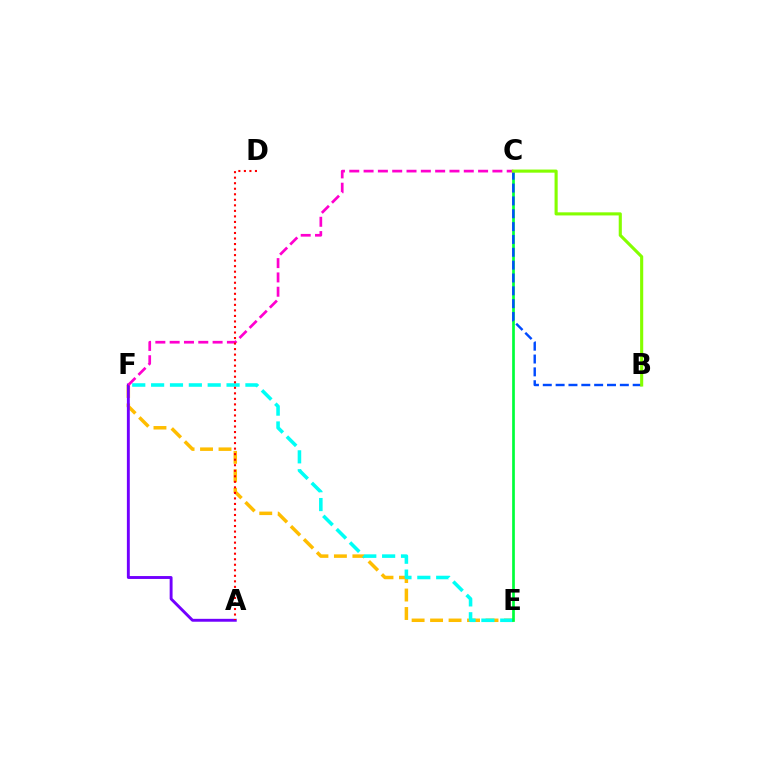{('E', 'F'): [{'color': '#ffbd00', 'line_style': 'dashed', 'thickness': 2.51}, {'color': '#00fff6', 'line_style': 'dashed', 'thickness': 2.56}], ('C', 'E'): [{'color': '#00ff39', 'line_style': 'solid', 'thickness': 1.95}], ('B', 'C'): [{'color': '#004bff', 'line_style': 'dashed', 'thickness': 1.74}, {'color': '#84ff00', 'line_style': 'solid', 'thickness': 2.24}], ('A', 'F'): [{'color': '#7200ff', 'line_style': 'solid', 'thickness': 2.09}], ('C', 'F'): [{'color': '#ff00cf', 'line_style': 'dashed', 'thickness': 1.94}], ('A', 'D'): [{'color': '#ff0000', 'line_style': 'dotted', 'thickness': 1.5}]}